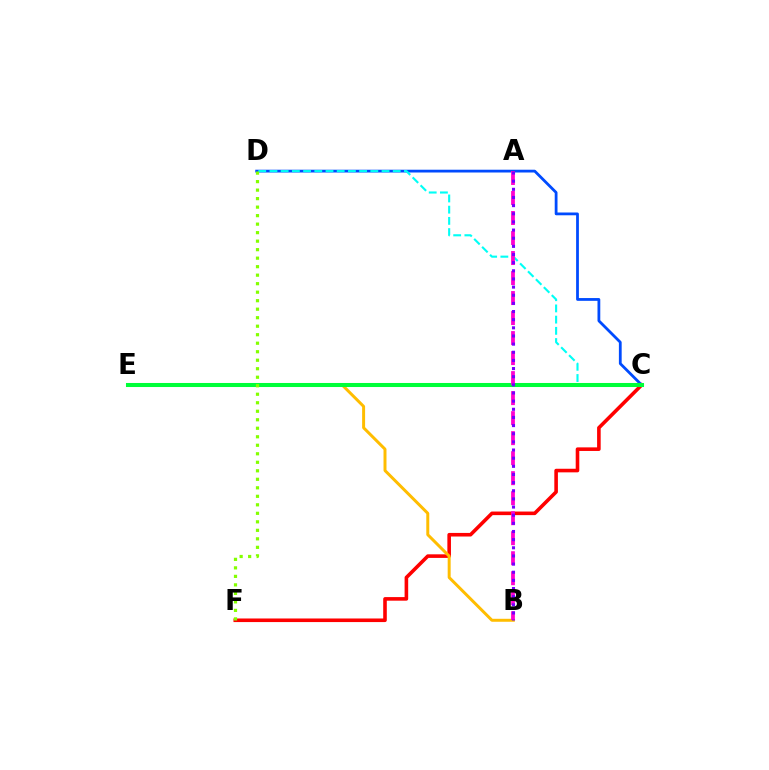{('C', 'F'): [{'color': '#ff0000', 'line_style': 'solid', 'thickness': 2.59}], ('B', 'E'): [{'color': '#ffbd00', 'line_style': 'solid', 'thickness': 2.14}], ('C', 'D'): [{'color': '#004bff', 'line_style': 'solid', 'thickness': 2.0}, {'color': '#00fff6', 'line_style': 'dashed', 'thickness': 1.52}], ('C', 'E'): [{'color': '#00ff39', 'line_style': 'solid', 'thickness': 2.91}], ('A', 'B'): [{'color': '#ff00cf', 'line_style': 'dashed', 'thickness': 2.72}, {'color': '#7200ff', 'line_style': 'dotted', 'thickness': 2.21}], ('D', 'F'): [{'color': '#84ff00', 'line_style': 'dotted', 'thickness': 2.31}]}